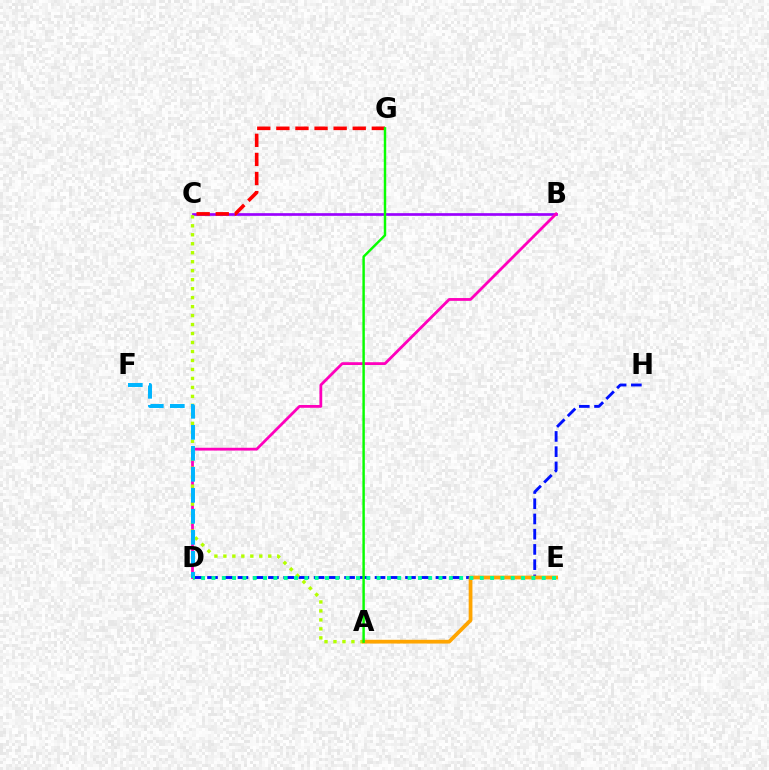{('B', 'C'): [{'color': '#9b00ff', 'line_style': 'solid', 'thickness': 1.93}], ('D', 'H'): [{'color': '#0010ff', 'line_style': 'dashed', 'thickness': 2.07}], ('B', 'D'): [{'color': '#ff00bd', 'line_style': 'solid', 'thickness': 2.01}], ('C', 'G'): [{'color': '#ff0000', 'line_style': 'dashed', 'thickness': 2.59}], ('A', 'C'): [{'color': '#b3ff00', 'line_style': 'dotted', 'thickness': 2.44}], ('A', 'E'): [{'color': '#ffa500', 'line_style': 'solid', 'thickness': 2.71}], ('D', 'F'): [{'color': '#00b5ff', 'line_style': 'dashed', 'thickness': 2.85}], ('A', 'G'): [{'color': '#08ff00', 'line_style': 'solid', 'thickness': 1.76}], ('D', 'E'): [{'color': '#00ff9d', 'line_style': 'dotted', 'thickness': 2.8}]}